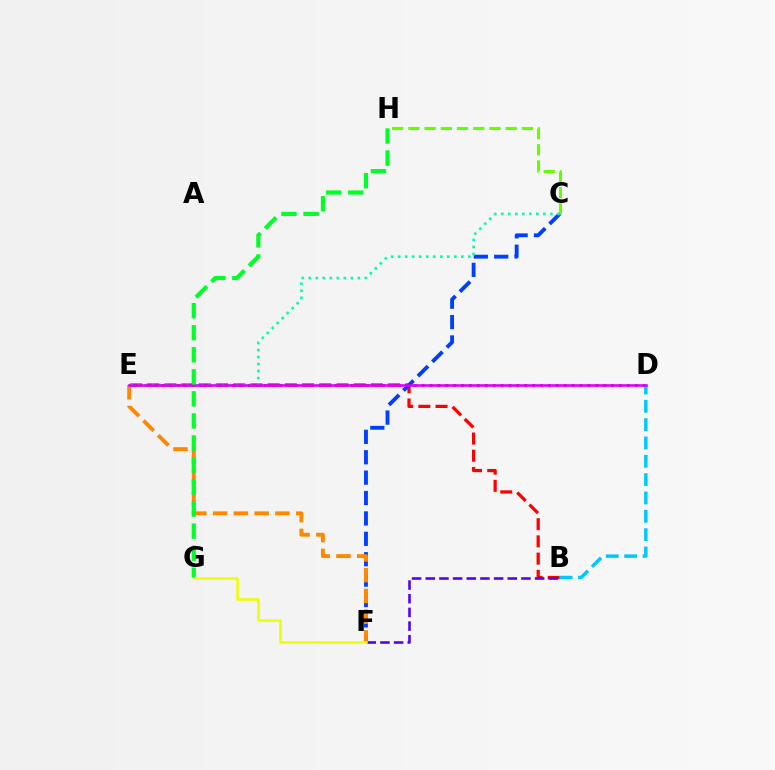{('B', 'E'): [{'color': '#ff0000', 'line_style': 'dashed', 'thickness': 2.34}], ('C', 'H'): [{'color': '#66ff00', 'line_style': 'dashed', 'thickness': 2.2}], ('D', 'E'): [{'color': '#ff00a0', 'line_style': 'dotted', 'thickness': 2.15}, {'color': '#d600ff', 'line_style': 'solid', 'thickness': 1.84}], ('B', 'F'): [{'color': '#4f00ff', 'line_style': 'dashed', 'thickness': 1.86}], ('C', 'F'): [{'color': '#003fff', 'line_style': 'dashed', 'thickness': 2.77}], ('E', 'F'): [{'color': '#ff8800', 'line_style': 'dashed', 'thickness': 2.82}], ('F', 'G'): [{'color': '#eeff00', 'line_style': 'solid', 'thickness': 1.84}], ('B', 'D'): [{'color': '#00c7ff', 'line_style': 'dashed', 'thickness': 2.49}], ('C', 'E'): [{'color': '#00ffaf', 'line_style': 'dotted', 'thickness': 1.91}], ('G', 'H'): [{'color': '#00ff27', 'line_style': 'dashed', 'thickness': 3.0}]}